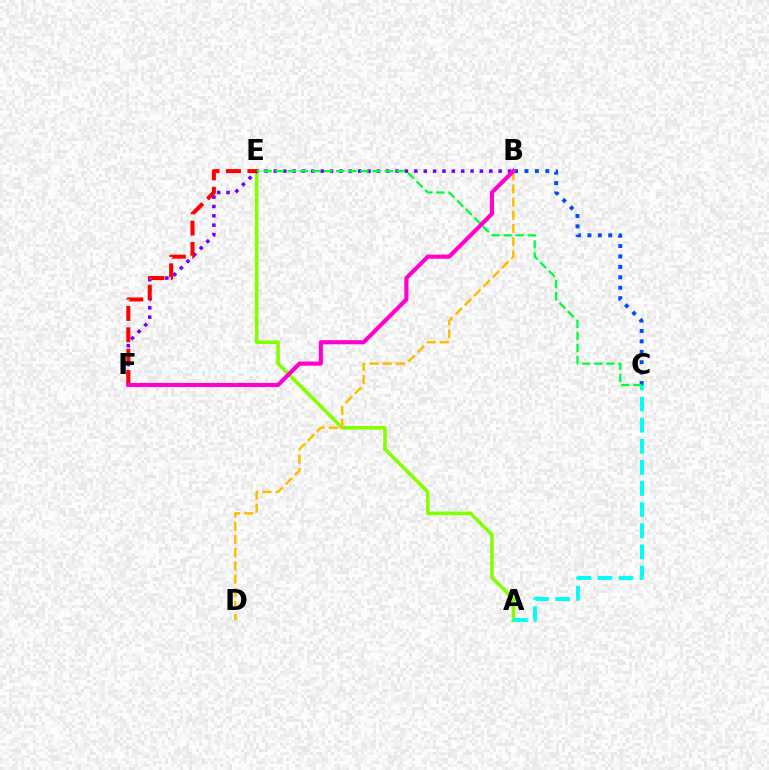{('B', 'C'): [{'color': '#004bff', 'line_style': 'dotted', 'thickness': 2.83}], ('A', 'E'): [{'color': '#84ff00', 'line_style': 'solid', 'thickness': 2.57}], ('B', 'D'): [{'color': '#ffbd00', 'line_style': 'dashed', 'thickness': 1.79}], ('B', 'F'): [{'color': '#7200ff', 'line_style': 'dotted', 'thickness': 2.54}, {'color': '#ff00cf', 'line_style': 'solid', 'thickness': 2.96}], ('A', 'C'): [{'color': '#00fff6', 'line_style': 'dashed', 'thickness': 2.87}], ('C', 'E'): [{'color': '#00ff39', 'line_style': 'dashed', 'thickness': 1.65}], ('E', 'F'): [{'color': '#ff0000', 'line_style': 'dashed', 'thickness': 2.9}]}